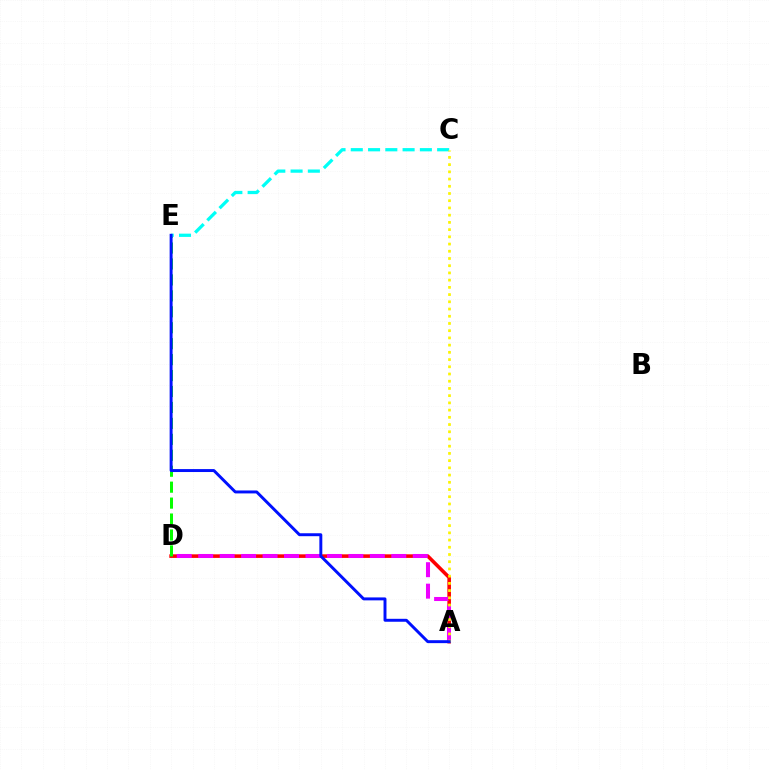{('A', 'D'): [{'color': '#ff0000', 'line_style': 'solid', 'thickness': 2.58}, {'color': '#ee00ff', 'line_style': 'dashed', 'thickness': 2.91}], ('D', 'E'): [{'color': '#08ff00', 'line_style': 'dashed', 'thickness': 2.17}], ('C', 'E'): [{'color': '#00fff6', 'line_style': 'dashed', 'thickness': 2.35}], ('A', 'C'): [{'color': '#fcf500', 'line_style': 'dotted', 'thickness': 1.96}], ('A', 'E'): [{'color': '#0010ff', 'line_style': 'solid', 'thickness': 2.12}]}